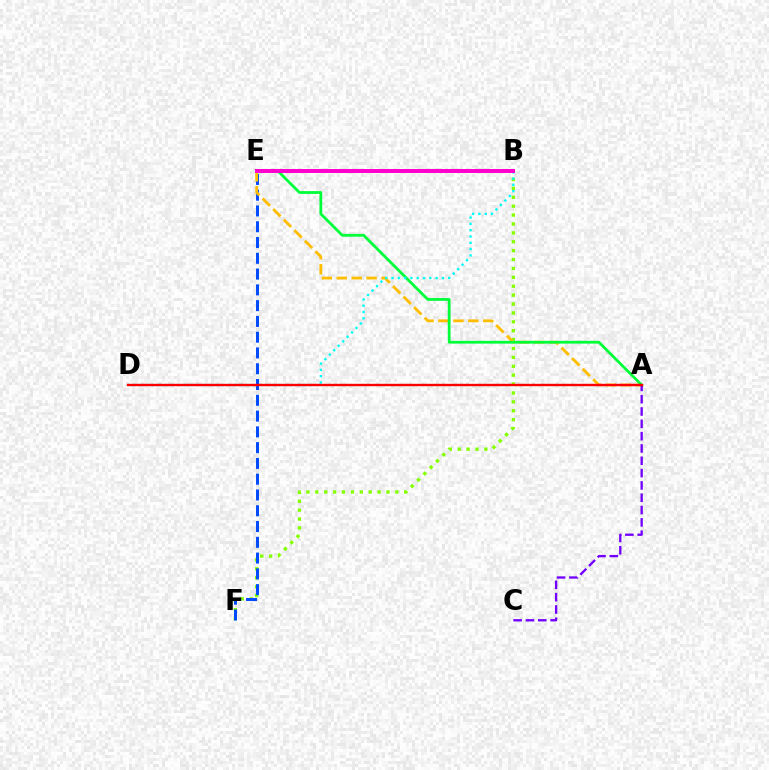{('B', 'F'): [{'color': '#84ff00', 'line_style': 'dotted', 'thickness': 2.42}], ('E', 'F'): [{'color': '#004bff', 'line_style': 'dashed', 'thickness': 2.14}], ('A', 'E'): [{'color': '#ffbd00', 'line_style': 'dashed', 'thickness': 2.03}, {'color': '#00ff39', 'line_style': 'solid', 'thickness': 2.0}], ('B', 'D'): [{'color': '#00fff6', 'line_style': 'dotted', 'thickness': 1.71}], ('B', 'E'): [{'color': '#ff00cf', 'line_style': 'solid', 'thickness': 2.87}], ('A', 'C'): [{'color': '#7200ff', 'line_style': 'dashed', 'thickness': 1.67}], ('A', 'D'): [{'color': '#ff0000', 'line_style': 'solid', 'thickness': 1.73}]}